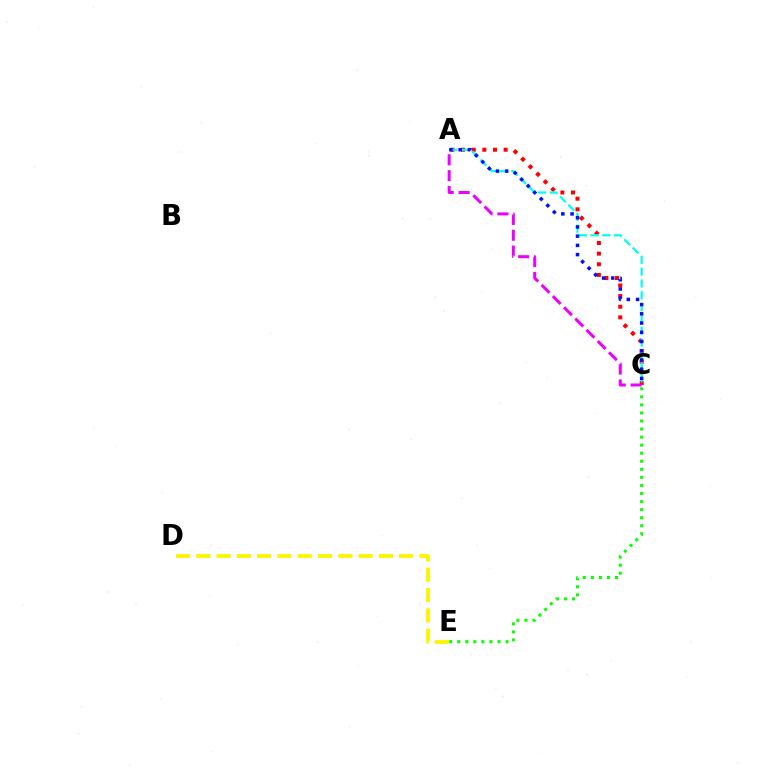{('A', 'C'): [{'color': '#ff0000', 'line_style': 'dotted', 'thickness': 2.89}, {'color': '#00fff6', 'line_style': 'dashed', 'thickness': 1.61}, {'color': '#0010ff', 'line_style': 'dotted', 'thickness': 2.51}, {'color': '#ee00ff', 'line_style': 'dashed', 'thickness': 2.16}], ('D', 'E'): [{'color': '#fcf500', 'line_style': 'dashed', 'thickness': 2.76}], ('C', 'E'): [{'color': '#08ff00', 'line_style': 'dotted', 'thickness': 2.19}]}